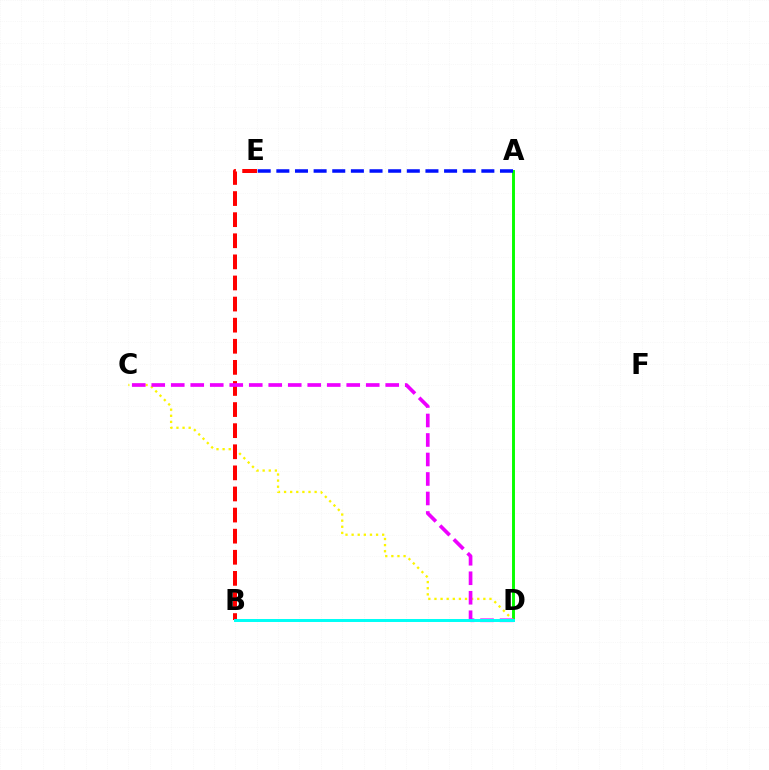{('A', 'D'): [{'color': '#08ff00', 'line_style': 'solid', 'thickness': 2.11}], ('C', 'D'): [{'color': '#fcf500', 'line_style': 'dotted', 'thickness': 1.66}, {'color': '#ee00ff', 'line_style': 'dashed', 'thickness': 2.65}], ('A', 'E'): [{'color': '#0010ff', 'line_style': 'dashed', 'thickness': 2.53}], ('B', 'E'): [{'color': '#ff0000', 'line_style': 'dashed', 'thickness': 2.87}], ('B', 'D'): [{'color': '#00fff6', 'line_style': 'solid', 'thickness': 2.14}]}